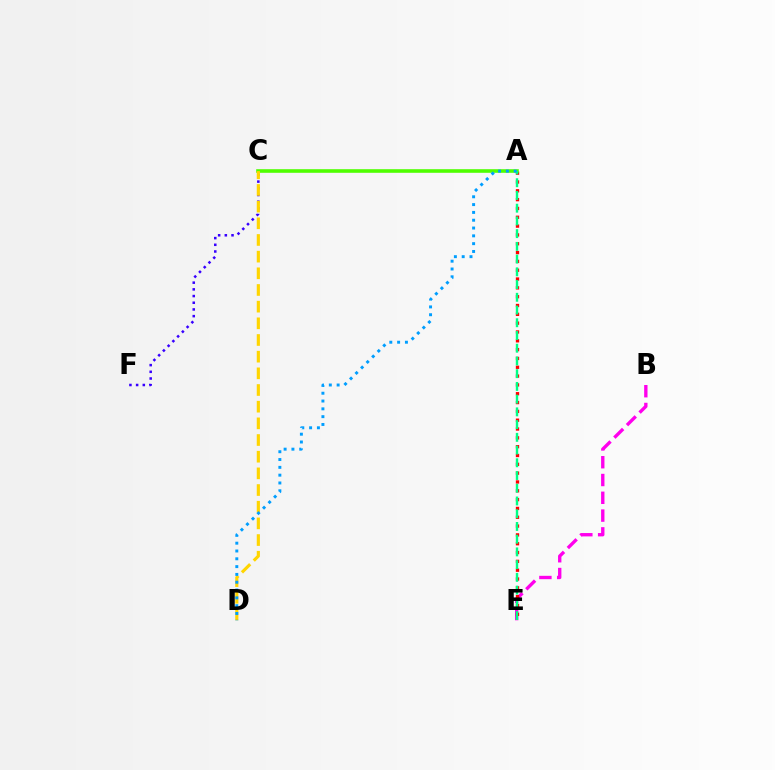{('B', 'E'): [{'color': '#ff00ed', 'line_style': 'dashed', 'thickness': 2.42}], ('A', 'E'): [{'color': '#ff0000', 'line_style': 'dotted', 'thickness': 2.4}, {'color': '#00ff86', 'line_style': 'dashed', 'thickness': 1.73}], ('A', 'C'): [{'color': '#4fff00', 'line_style': 'solid', 'thickness': 2.59}], ('C', 'F'): [{'color': '#3700ff', 'line_style': 'dotted', 'thickness': 1.82}], ('C', 'D'): [{'color': '#ffd500', 'line_style': 'dashed', 'thickness': 2.26}], ('A', 'D'): [{'color': '#009eff', 'line_style': 'dotted', 'thickness': 2.12}]}